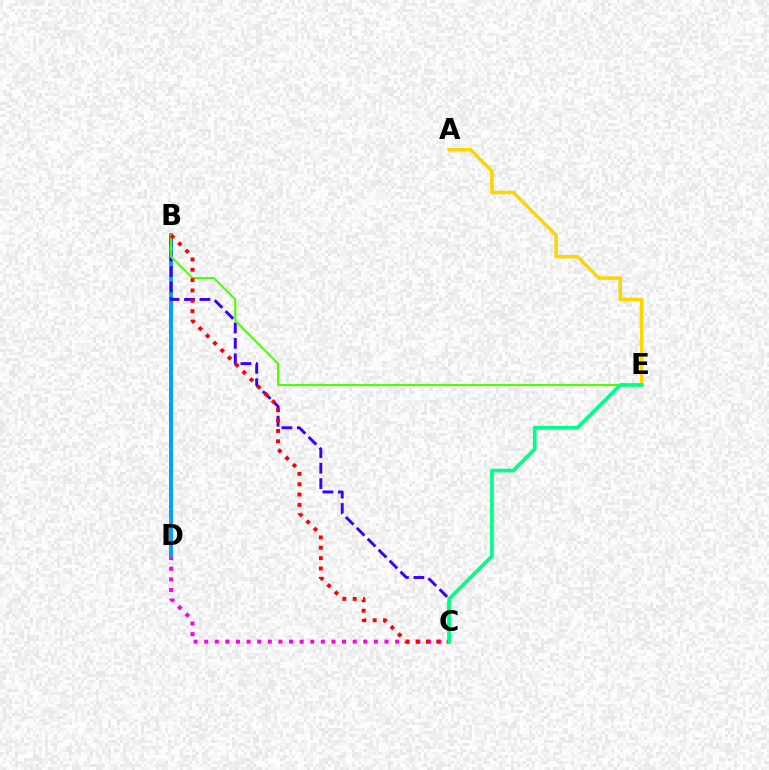{('C', 'D'): [{'color': '#ff00ed', 'line_style': 'dotted', 'thickness': 2.88}], ('B', 'D'): [{'color': '#009eff', 'line_style': 'solid', 'thickness': 2.78}], ('A', 'E'): [{'color': '#ffd500', 'line_style': 'solid', 'thickness': 2.54}], ('B', 'C'): [{'color': '#3700ff', 'line_style': 'dashed', 'thickness': 2.1}, {'color': '#ff0000', 'line_style': 'dotted', 'thickness': 2.81}], ('B', 'E'): [{'color': '#4fff00', 'line_style': 'solid', 'thickness': 1.53}], ('C', 'E'): [{'color': '#00ff86', 'line_style': 'solid', 'thickness': 2.65}]}